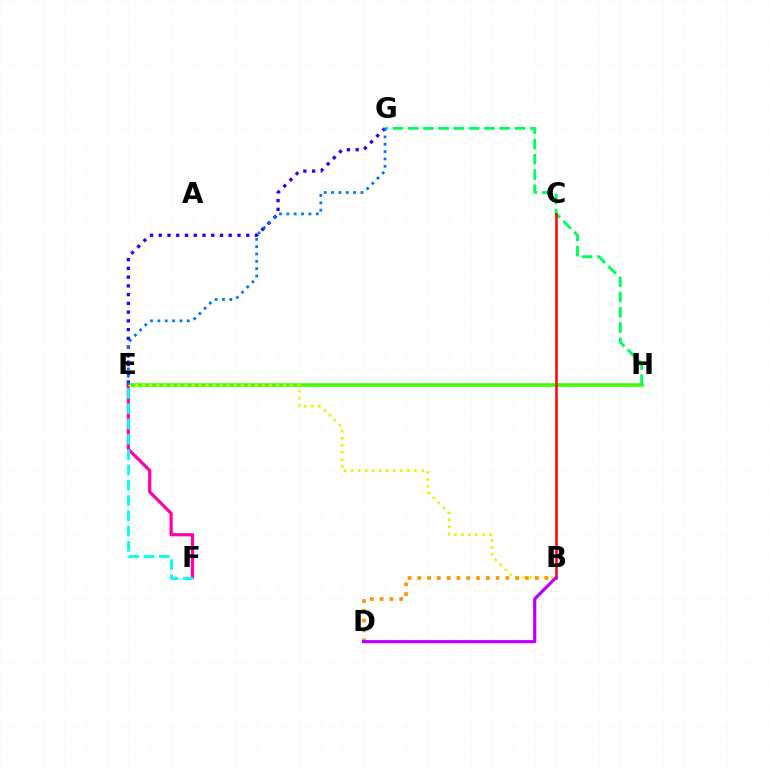{('E', 'H'): [{'color': '#3dff00', 'line_style': 'solid', 'thickness': 2.61}], ('G', 'H'): [{'color': '#00ff5c', 'line_style': 'dashed', 'thickness': 2.07}], ('E', 'G'): [{'color': '#2500ff', 'line_style': 'dotted', 'thickness': 2.38}, {'color': '#0074ff', 'line_style': 'dotted', 'thickness': 2.0}], ('E', 'F'): [{'color': '#ff00ac', 'line_style': 'solid', 'thickness': 2.31}, {'color': '#00fff6', 'line_style': 'dashed', 'thickness': 2.08}], ('B', 'E'): [{'color': '#d1ff00', 'line_style': 'dotted', 'thickness': 1.91}], ('B', 'C'): [{'color': '#ff0000', 'line_style': 'solid', 'thickness': 1.81}], ('B', 'D'): [{'color': '#ff9400', 'line_style': 'dotted', 'thickness': 2.66}, {'color': '#b900ff', 'line_style': 'solid', 'thickness': 2.28}]}